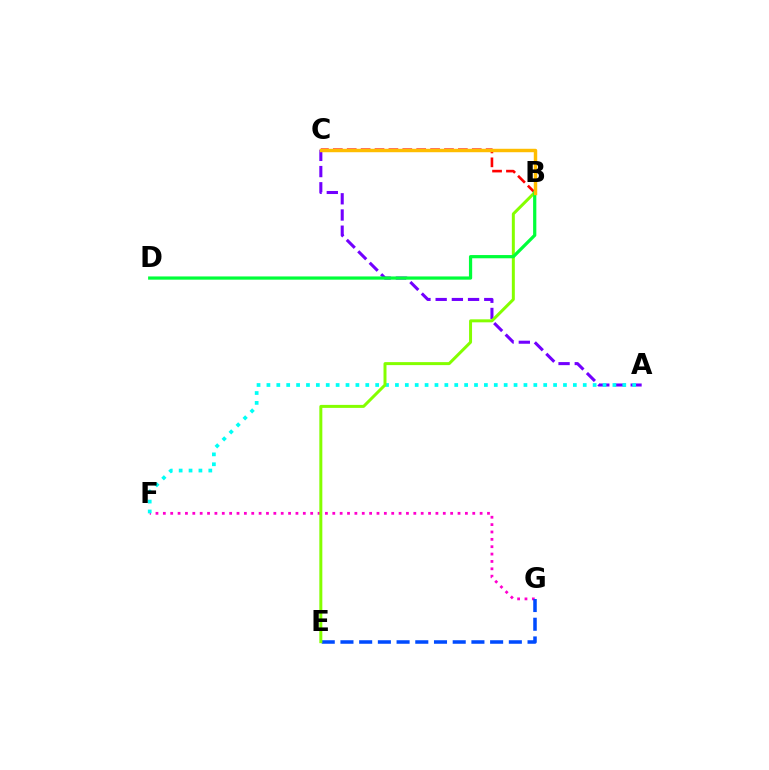{('F', 'G'): [{'color': '#ff00cf', 'line_style': 'dotted', 'thickness': 2.0}], ('A', 'C'): [{'color': '#7200ff', 'line_style': 'dashed', 'thickness': 2.2}], ('E', 'G'): [{'color': '#004bff', 'line_style': 'dashed', 'thickness': 2.54}], ('B', 'C'): [{'color': '#ff0000', 'line_style': 'dashed', 'thickness': 1.89}, {'color': '#ffbd00', 'line_style': 'solid', 'thickness': 2.48}], ('A', 'F'): [{'color': '#00fff6', 'line_style': 'dotted', 'thickness': 2.69}], ('B', 'E'): [{'color': '#84ff00', 'line_style': 'solid', 'thickness': 2.15}], ('B', 'D'): [{'color': '#00ff39', 'line_style': 'solid', 'thickness': 2.32}]}